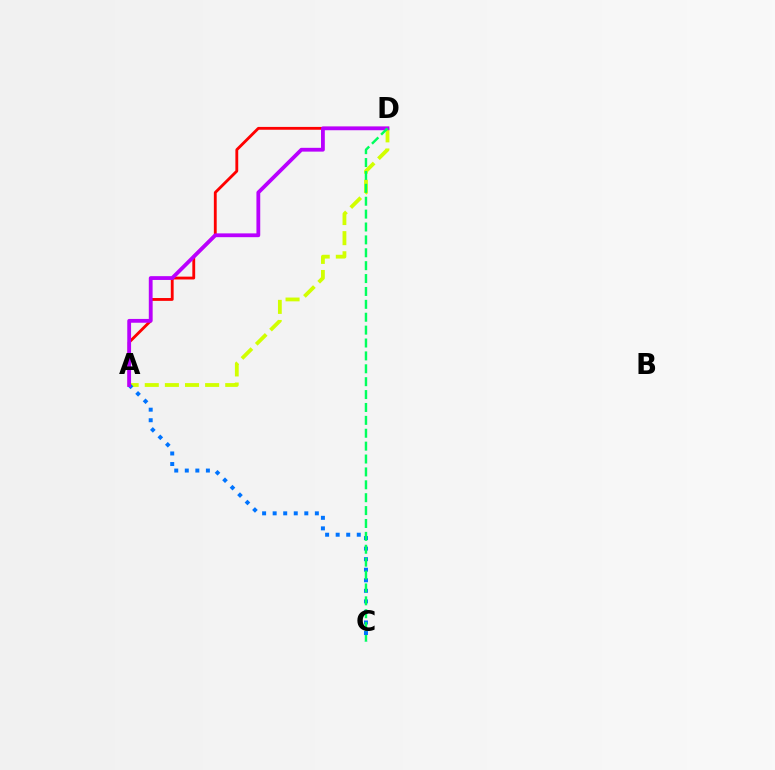{('A', 'D'): [{'color': '#d1ff00', 'line_style': 'dashed', 'thickness': 2.73}, {'color': '#ff0000', 'line_style': 'solid', 'thickness': 2.04}, {'color': '#b900ff', 'line_style': 'solid', 'thickness': 2.74}], ('A', 'C'): [{'color': '#0074ff', 'line_style': 'dotted', 'thickness': 2.87}], ('C', 'D'): [{'color': '#00ff5c', 'line_style': 'dashed', 'thickness': 1.75}]}